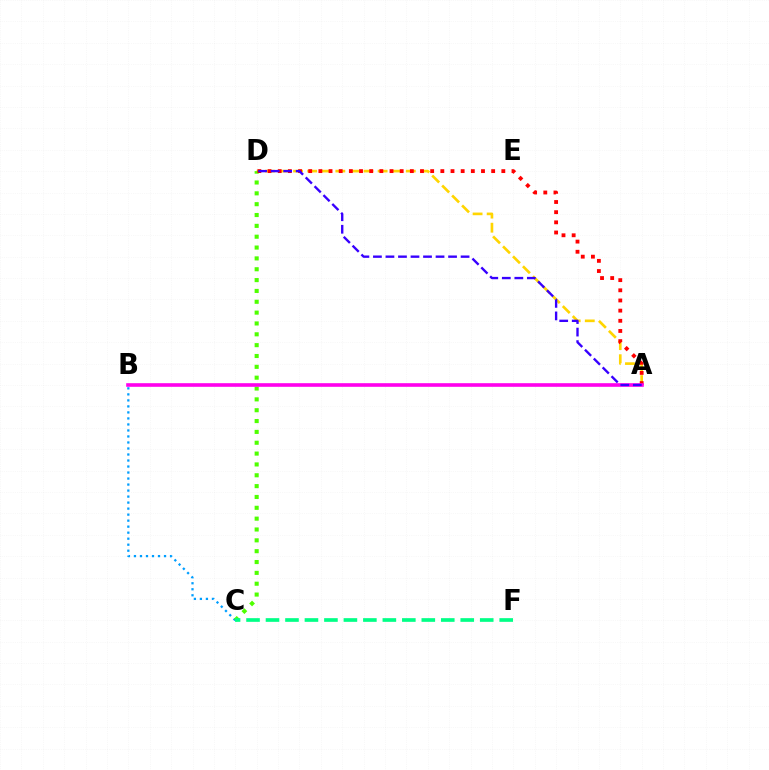{('A', 'D'): [{'color': '#ffd500', 'line_style': 'dashed', 'thickness': 1.91}, {'color': '#ff0000', 'line_style': 'dotted', 'thickness': 2.76}, {'color': '#3700ff', 'line_style': 'dashed', 'thickness': 1.7}], ('B', 'C'): [{'color': '#009eff', 'line_style': 'dotted', 'thickness': 1.63}], ('C', 'D'): [{'color': '#4fff00', 'line_style': 'dotted', 'thickness': 2.95}], ('A', 'B'): [{'color': '#ff00ed', 'line_style': 'solid', 'thickness': 2.61}], ('C', 'F'): [{'color': '#00ff86', 'line_style': 'dashed', 'thickness': 2.65}]}